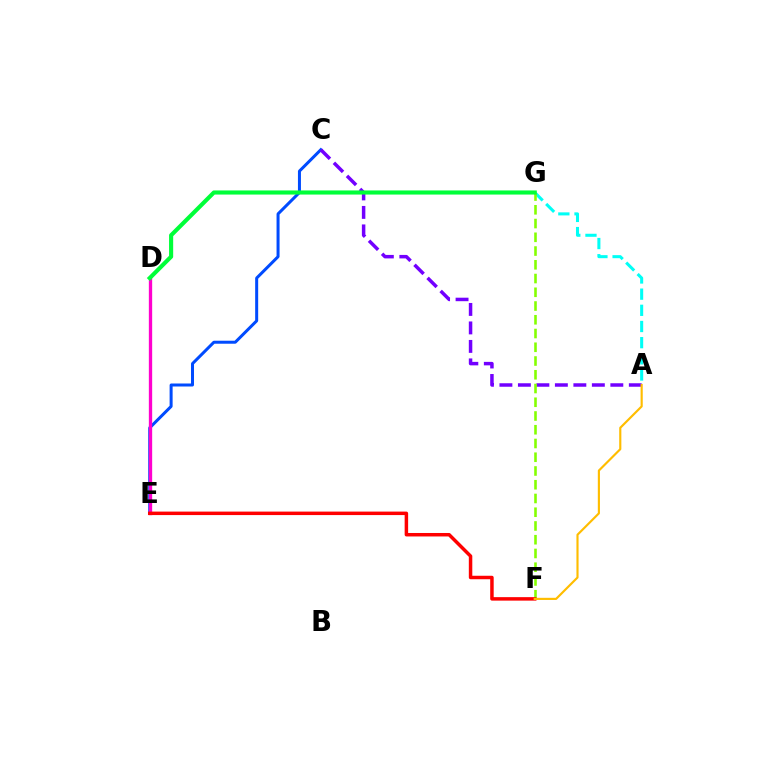{('C', 'E'): [{'color': '#004bff', 'line_style': 'solid', 'thickness': 2.17}], ('D', 'E'): [{'color': '#ff00cf', 'line_style': 'solid', 'thickness': 2.39}], ('A', 'G'): [{'color': '#00fff6', 'line_style': 'dashed', 'thickness': 2.2}], ('A', 'C'): [{'color': '#7200ff', 'line_style': 'dashed', 'thickness': 2.51}], ('F', 'G'): [{'color': '#84ff00', 'line_style': 'dashed', 'thickness': 1.87}], ('E', 'F'): [{'color': '#ff0000', 'line_style': 'solid', 'thickness': 2.5}], ('A', 'F'): [{'color': '#ffbd00', 'line_style': 'solid', 'thickness': 1.55}], ('D', 'G'): [{'color': '#00ff39', 'line_style': 'solid', 'thickness': 2.97}]}